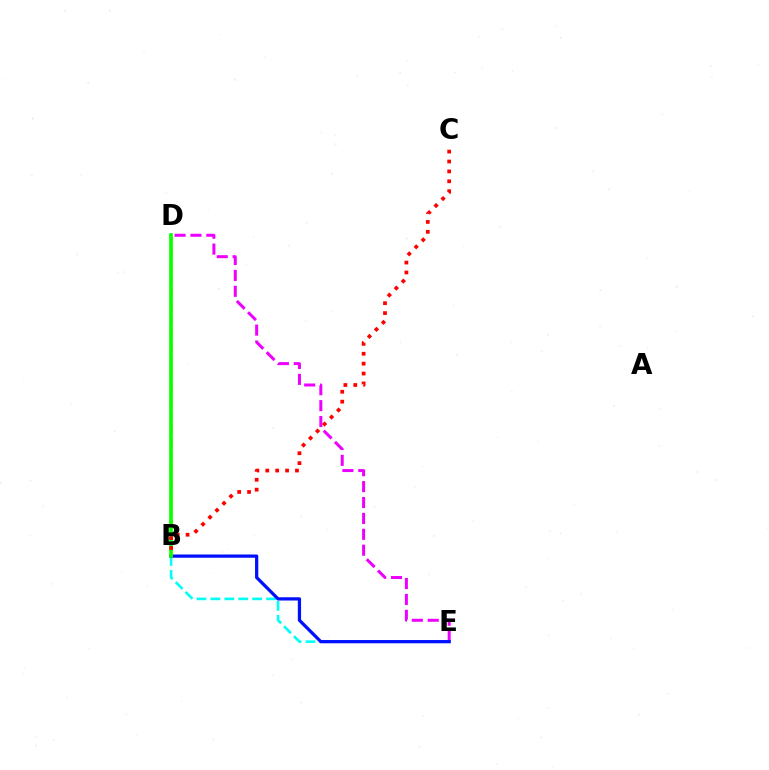{('B', 'E'): [{'color': '#00fff6', 'line_style': 'dashed', 'thickness': 1.89}, {'color': '#0010ff', 'line_style': 'solid', 'thickness': 2.34}], ('D', 'E'): [{'color': '#ee00ff', 'line_style': 'dashed', 'thickness': 2.16}], ('B', 'D'): [{'color': '#fcf500', 'line_style': 'dashed', 'thickness': 1.85}, {'color': '#08ff00', 'line_style': 'solid', 'thickness': 2.63}], ('B', 'C'): [{'color': '#ff0000', 'line_style': 'dotted', 'thickness': 2.69}]}